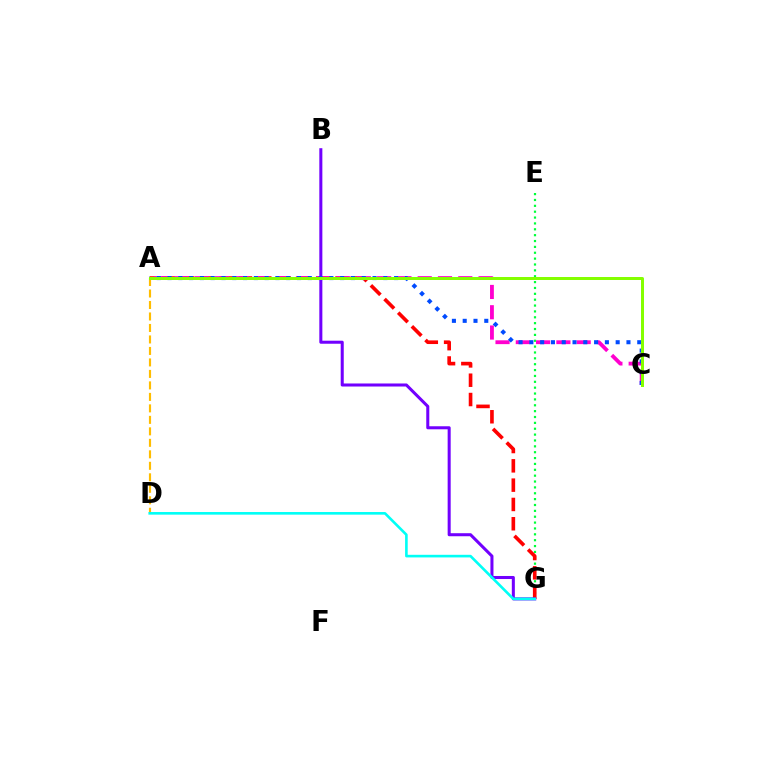{('E', 'G'): [{'color': '#00ff39', 'line_style': 'dotted', 'thickness': 1.59}], ('A', 'G'): [{'color': '#ff0000', 'line_style': 'dashed', 'thickness': 2.62}], ('B', 'G'): [{'color': '#7200ff', 'line_style': 'solid', 'thickness': 2.19}], ('A', 'C'): [{'color': '#ff00cf', 'line_style': 'dashed', 'thickness': 2.76}, {'color': '#004bff', 'line_style': 'dotted', 'thickness': 2.93}, {'color': '#84ff00', 'line_style': 'solid', 'thickness': 2.15}], ('A', 'D'): [{'color': '#ffbd00', 'line_style': 'dashed', 'thickness': 1.56}], ('D', 'G'): [{'color': '#00fff6', 'line_style': 'solid', 'thickness': 1.89}]}